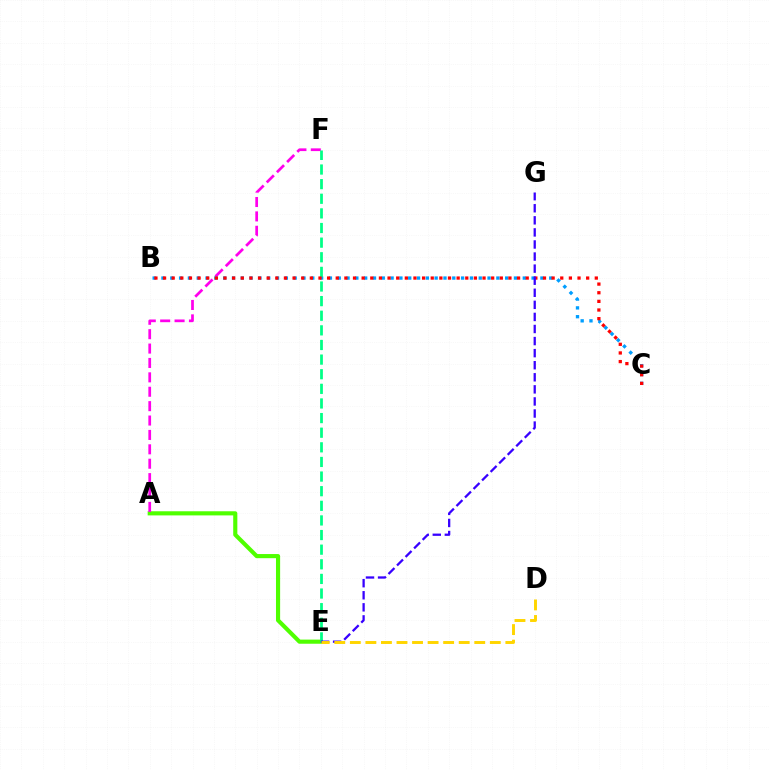{('A', 'E'): [{'color': '#4fff00', 'line_style': 'solid', 'thickness': 2.98}], ('A', 'F'): [{'color': '#ff00ed', 'line_style': 'dashed', 'thickness': 1.96}], ('B', 'C'): [{'color': '#009eff', 'line_style': 'dotted', 'thickness': 2.39}, {'color': '#ff0000', 'line_style': 'dotted', 'thickness': 2.35}], ('E', 'F'): [{'color': '#00ff86', 'line_style': 'dashed', 'thickness': 1.99}], ('E', 'G'): [{'color': '#3700ff', 'line_style': 'dashed', 'thickness': 1.64}], ('D', 'E'): [{'color': '#ffd500', 'line_style': 'dashed', 'thickness': 2.11}]}